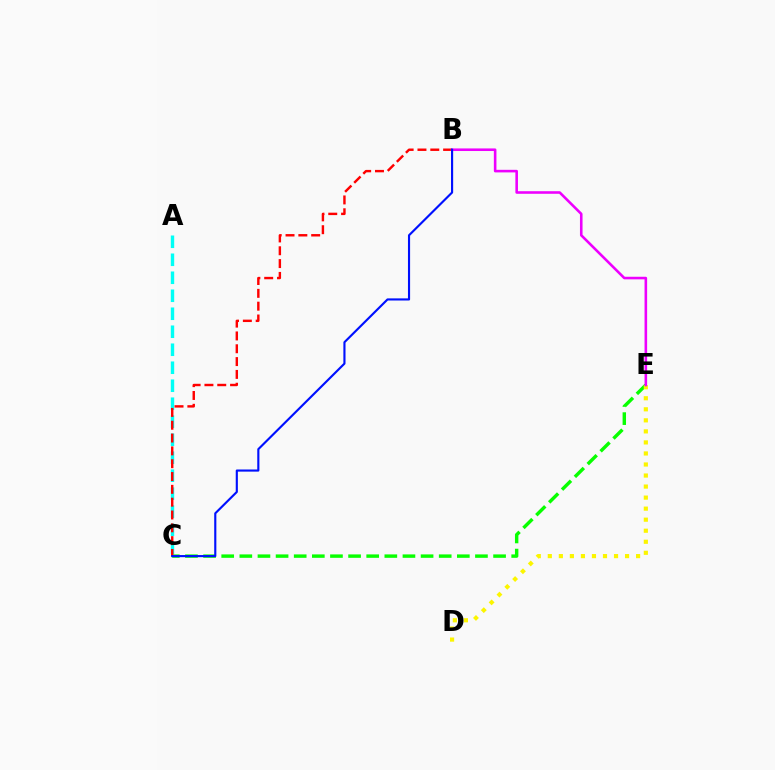{('A', 'C'): [{'color': '#00fff6', 'line_style': 'dashed', 'thickness': 2.44}], ('C', 'E'): [{'color': '#08ff00', 'line_style': 'dashed', 'thickness': 2.46}], ('B', 'C'): [{'color': '#ff0000', 'line_style': 'dashed', 'thickness': 1.74}, {'color': '#0010ff', 'line_style': 'solid', 'thickness': 1.54}], ('D', 'E'): [{'color': '#fcf500', 'line_style': 'dotted', 'thickness': 3.0}], ('B', 'E'): [{'color': '#ee00ff', 'line_style': 'solid', 'thickness': 1.86}]}